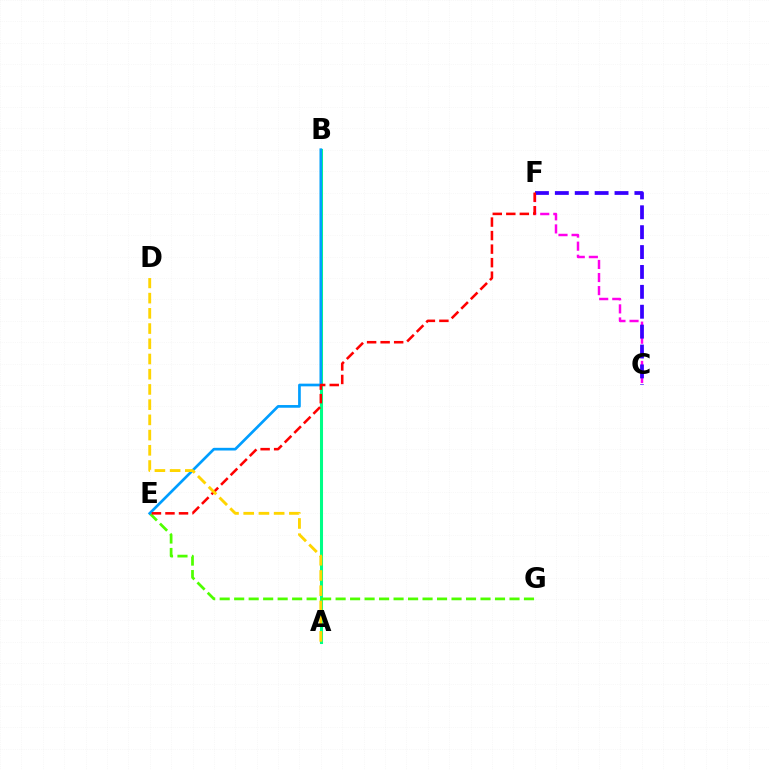{('A', 'B'): [{'color': '#00ff86', 'line_style': 'solid', 'thickness': 2.2}], ('C', 'F'): [{'color': '#ff00ed', 'line_style': 'dashed', 'thickness': 1.78}, {'color': '#3700ff', 'line_style': 'dashed', 'thickness': 2.7}], ('E', 'G'): [{'color': '#4fff00', 'line_style': 'dashed', 'thickness': 1.97}], ('B', 'E'): [{'color': '#009eff', 'line_style': 'solid', 'thickness': 1.94}], ('E', 'F'): [{'color': '#ff0000', 'line_style': 'dashed', 'thickness': 1.84}], ('A', 'D'): [{'color': '#ffd500', 'line_style': 'dashed', 'thickness': 2.07}]}